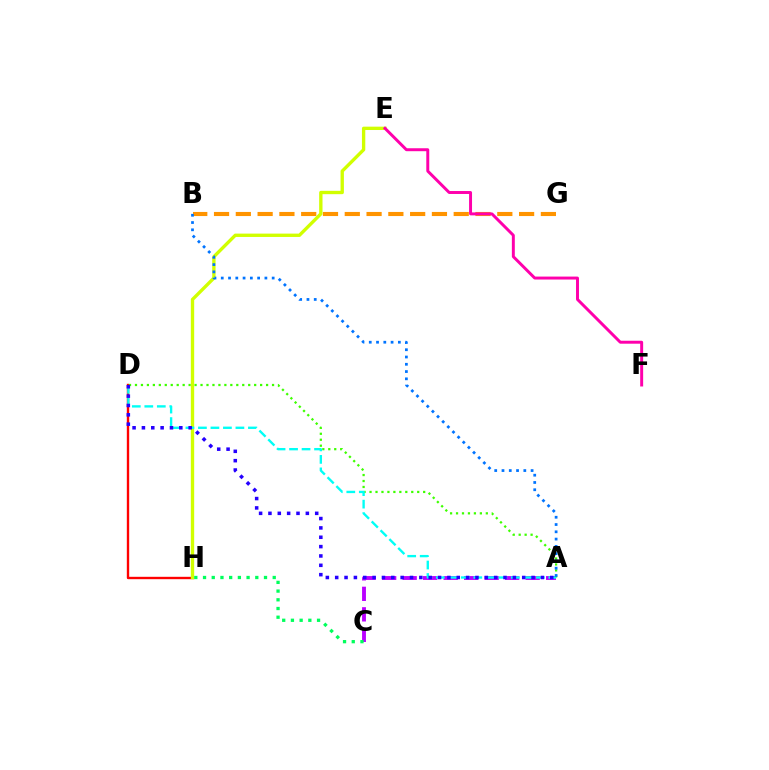{('A', 'C'): [{'color': '#b900ff', 'line_style': 'dashed', 'thickness': 2.79}], ('B', 'G'): [{'color': '#ff9400', 'line_style': 'dashed', 'thickness': 2.96}], ('D', 'H'): [{'color': '#ff0000', 'line_style': 'solid', 'thickness': 1.71}], ('A', 'D'): [{'color': '#3dff00', 'line_style': 'dotted', 'thickness': 1.62}, {'color': '#00fff6', 'line_style': 'dashed', 'thickness': 1.7}, {'color': '#2500ff', 'line_style': 'dotted', 'thickness': 2.54}], ('E', 'H'): [{'color': '#d1ff00', 'line_style': 'solid', 'thickness': 2.41}], ('C', 'H'): [{'color': '#00ff5c', 'line_style': 'dotted', 'thickness': 2.37}], ('E', 'F'): [{'color': '#ff00ac', 'line_style': 'solid', 'thickness': 2.12}], ('A', 'B'): [{'color': '#0074ff', 'line_style': 'dotted', 'thickness': 1.98}]}